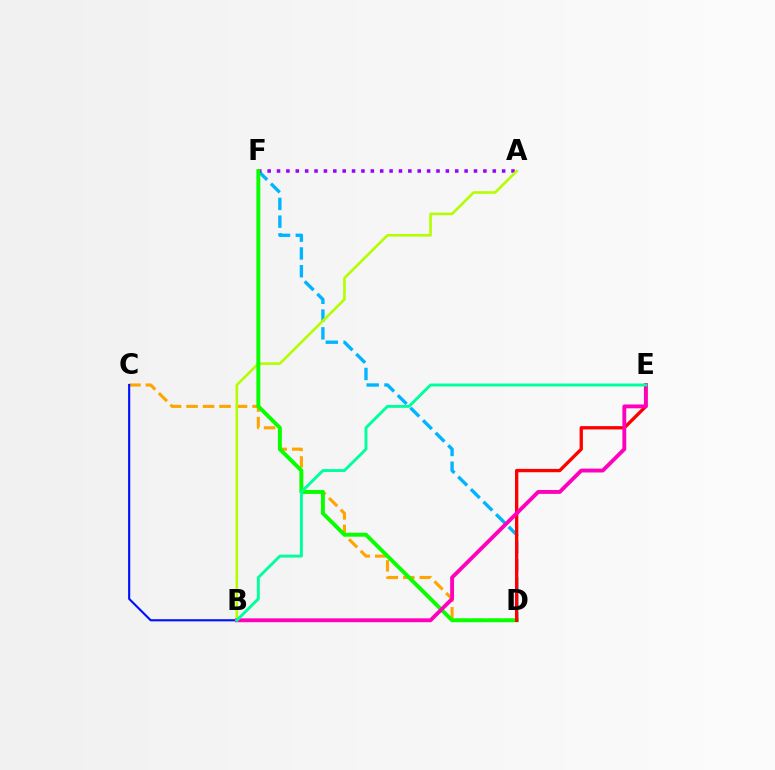{('D', 'F'): [{'color': '#00b5ff', 'line_style': 'dashed', 'thickness': 2.41}, {'color': '#08ff00', 'line_style': 'solid', 'thickness': 2.82}], ('A', 'F'): [{'color': '#9b00ff', 'line_style': 'dotted', 'thickness': 2.55}], ('C', 'D'): [{'color': '#ffa500', 'line_style': 'dashed', 'thickness': 2.24}], ('A', 'B'): [{'color': '#b3ff00', 'line_style': 'solid', 'thickness': 1.89}], ('D', 'E'): [{'color': '#ff0000', 'line_style': 'solid', 'thickness': 2.4}], ('B', 'C'): [{'color': '#0010ff', 'line_style': 'solid', 'thickness': 1.54}], ('B', 'E'): [{'color': '#ff00bd', 'line_style': 'solid', 'thickness': 2.78}, {'color': '#00ff9d', 'line_style': 'solid', 'thickness': 2.1}]}